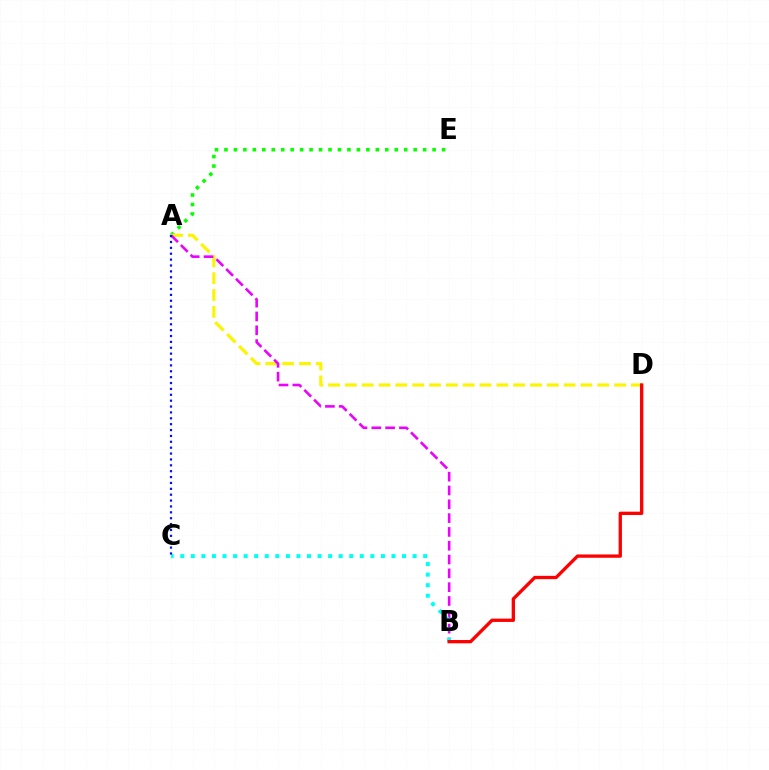{('A', 'E'): [{'color': '#08ff00', 'line_style': 'dotted', 'thickness': 2.57}], ('A', 'D'): [{'color': '#fcf500', 'line_style': 'dashed', 'thickness': 2.29}], ('A', 'B'): [{'color': '#ee00ff', 'line_style': 'dashed', 'thickness': 1.88}], ('B', 'C'): [{'color': '#00fff6', 'line_style': 'dotted', 'thickness': 2.87}], ('A', 'C'): [{'color': '#0010ff', 'line_style': 'dotted', 'thickness': 1.6}], ('B', 'D'): [{'color': '#ff0000', 'line_style': 'solid', 'thickness': 2.38}]}